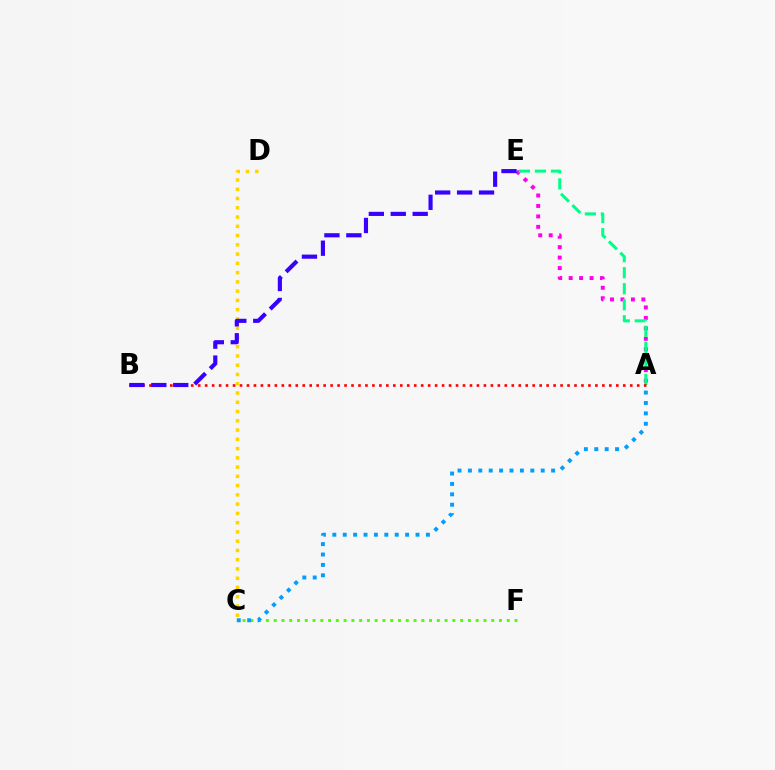{('C', 'F'): [{'color': '#4fff00', 'line_style': 'dotted', 'thickness': 2.11}], ('C', 'D'): [{'color': '#ffd500', 'line_style': 'dotted', 'thickness': 2.52}], ('A', 'E'): [{'color': '#ff00ed', 'line_style': 'dotted', 'thickness': 2.84}, {'color': '#00ff86', 'line_style': 'dashed', 'thickness': 2.18}], ('A', 'C'): [{'color': '#009eff', 'line_style': 'dotted', 'thickness': 2.83}], ('A', 'B'): [{'color': '#ff0000', 'line_style': 'dotted', 'thickness': 1.89}], ('B', 'E'): [{'color': '#3700ff', 'line_style': 'dashed', 'thickness': 2.98}]}